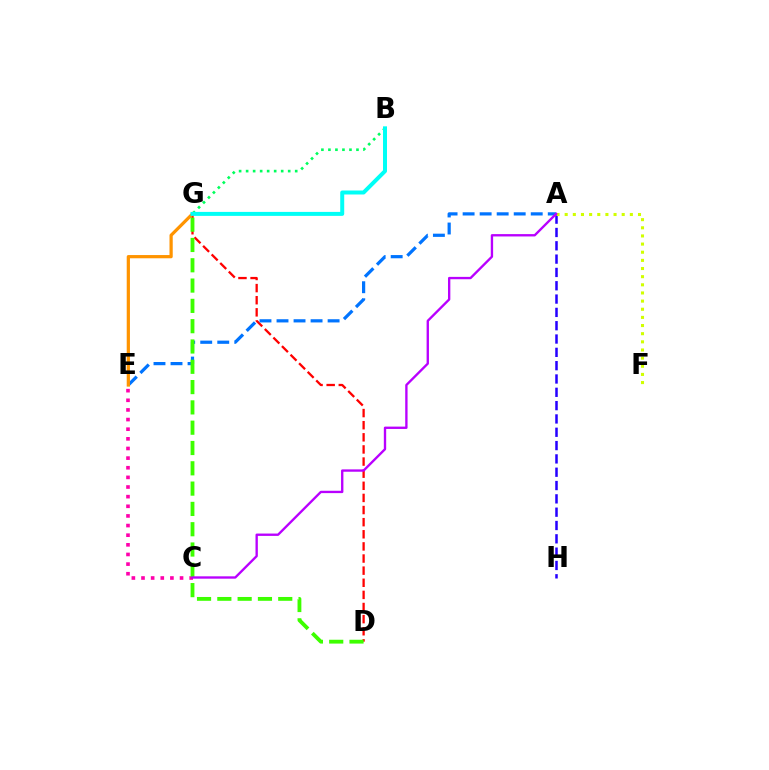{('C', 'E'): [{'color': '#ff00ac', 'line_style': 'dotted', 'thickness': 2.62}], ('B', 'G'): [{'color': '#00ff5c', 'line_style': 'dotted', 'thickness': 1.91}, {'color': '#00fff6', 'line_style': 'solid', 'thickness': 2.87}], ('A', 'H'): [{'color': '#2500ff', 'line_style': 'dashed', 'thickness': 1.81}], ('D', 'G'): [{'color': '#ff0000', 'line_style': 'dashed', 'thickness': 1.65}, {'color': '#3dff00', 'line_style': 'dashed', 'thickness': 2.76}], ('A', 'E'): [{'color': '#0074ff', 'line_style': 'dashed', 'thickness': 2.31}], ('A', 'F'): [{'color': '#d1ff00', 'line_style': 'dotted', 'thickness': 2.21}], ('E', 'G'): [{'color': '#ff9400', 'line_style': 'solid', 'thickness': 2.33}], ('A', 'C'): [{'color': '#b900ff', 'line_style': 'solid', 'thickness': 1.69}]}